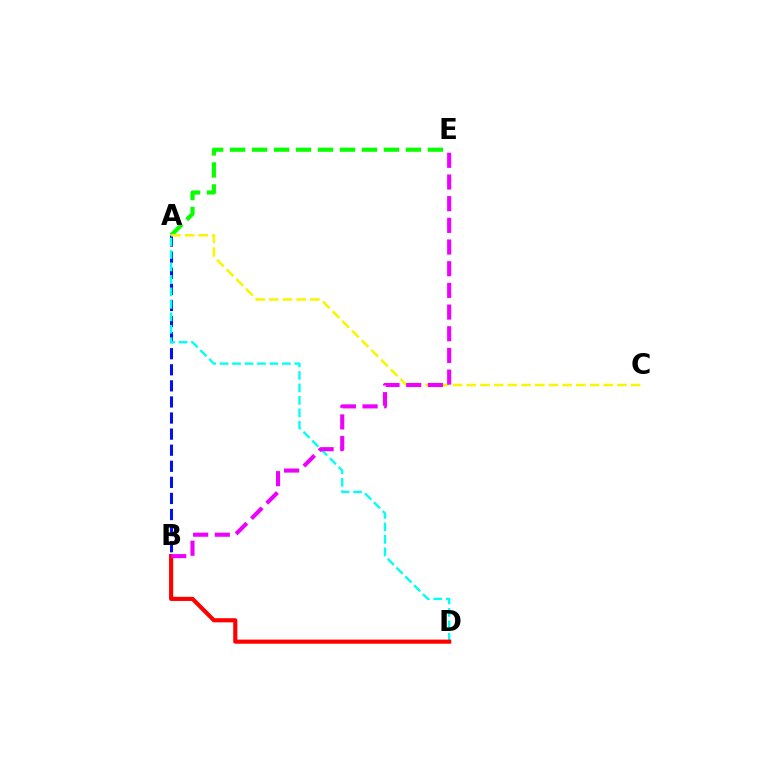{('A', 'E'): [{'color': '#08ff00', 'line_style': 'dashed', 'thickness': 2.99}], ('A', 'B'): [{'color': '#0010ff', 'line_style': 'dashed', 'thickness': 2.18}], ('A', 'D'): [{'color': '#00fff6', 'line_style': 'dashed', 'thickness': 1.69}], ('A', 'C'): [{'color': '#fcf500', 'line_style': 'dashed', 'thickness': 1.86}], ('B', 'D'): [{'color': '#ff0000', 'line_style': 'solid', 'thickness': 2.97}], ('B', 'E'): [{'color': '#ee00ff', 'line_style': 'dashed', 'thickness': 2.95}]}